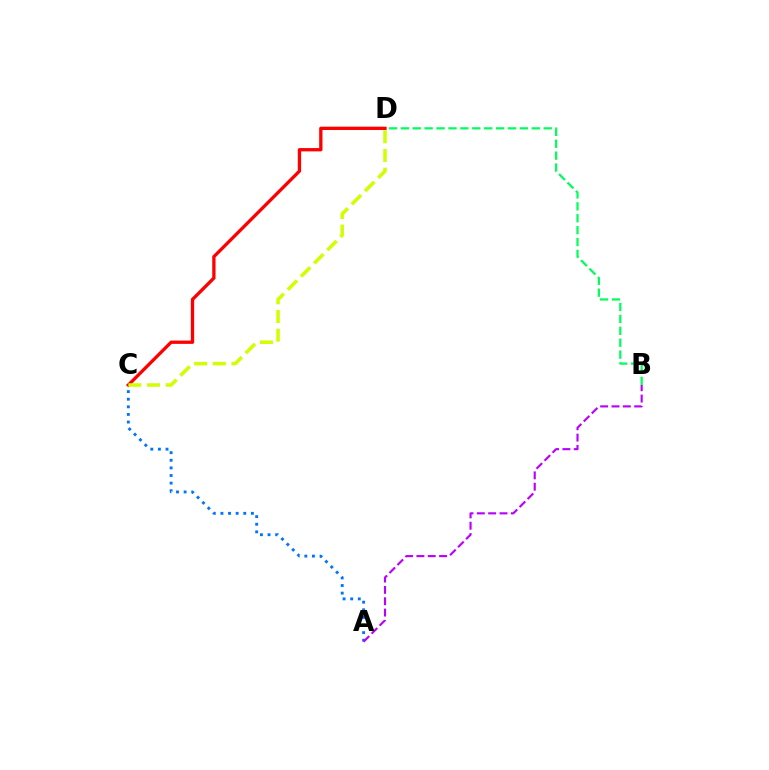{('B', 'D'): [{'color': '#00ff5c', 'line_style': 'dashed', 'thickness': 1.62}], ('A', 'C'): [{'color': '#0074ff', 'line_style': 'dotted', 'thickness': 2.07}], ('A', 'B'): [{'color': '#b900ff', 'line_style': 'dashed', 'thickness': 1.54}], ('C', 'D'): [{'color': '#ff0000', 'line_style': 'solid', 'thickness': 2.38}, {'color': '#d1ff00', 'line_style': 'dashed', 'thickness': 2.54}]}